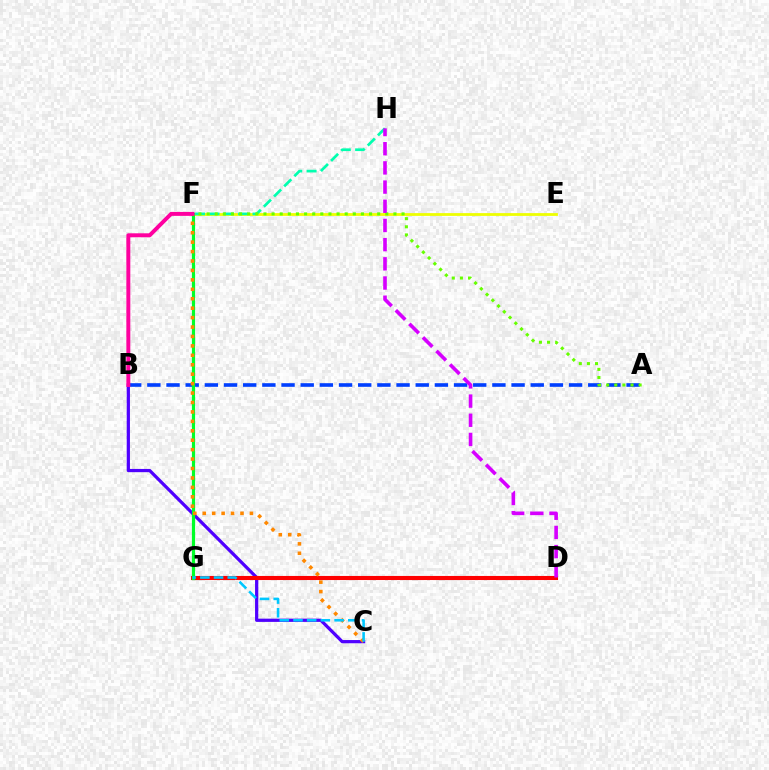{('E', 'F'): [{'color': '#eeff00', 'line_style': 'solid', 'thickness': 2.0}], ('B', 'C'): [{'color': '#4f00ff', 'line_style': 'solid', 'thickness': 2.33}], ('D', 'G'): [{'color': '#ff0000', 'line_style': 'solid', 'thickness': 2.94}], ('A', 'B'): [{'color': '#003fff', 'line_style': 'dashed', 'thickness': 2.6}], ('F', 'G'): [{'color': '#00ff27', 'line_style': 'solid', 'thickness': 2.29}], ('F', 'H'): [{'color': '#00ffaf', 'line_style': 'dashed', 'thickness': 1.95}], ('C', 'F'): [{'color': '#ff8800', 'line_style': 'dotted', 'thickness': 2.56}], ('C', 'G'): [{'color': '#00c7ff', 'line_style': 'dashed', 'thickness': 1.86}], ('A', 'F'): [{'color': '#66ff00', 'line_style': 'dotted', 'thickness': 2.21}], ('B', 'F'): [{'color': '#ff00a0', 'line_style': 'solid', 'thickness': 2.84}], ('D', 'H'): [{'color': '#d600ff', 'line_style': 'dashed', 'thickness': 2.61}]}